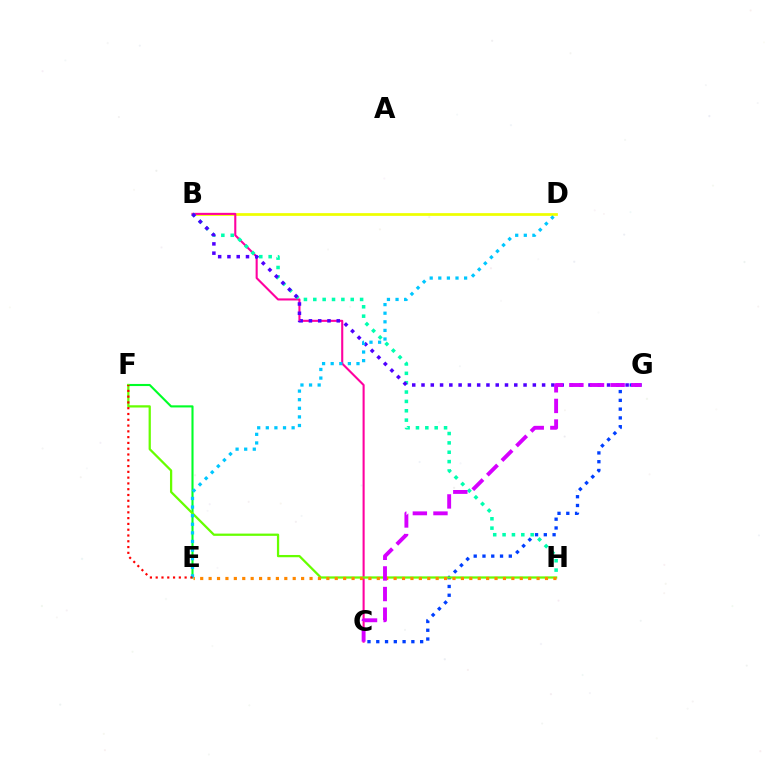{('B', 'D'): [{'color': '#eeff00', 'line_style': 'solid', 'thickness': 1.97}], ('E', 'F'): [{'color': '#00ff27', 'line_style': 'solid', 'thickness': 1.52}, {'color': '#ff0000', 'line_style': 'dotted', 'thickness': 1.57}], ('B', 'C'): [{'color': '#ff00a0', 'line_style': 'solid', 'thickness': 1.51}], ('C', 'G'): [{'color': '#003fff', 'line_style': 'dotted', 'thickness': 2.38}, {'color': '#d600ff', 'line_style': 'dashed', 'thickness': 2.8}], ('B', 'H'): [{'color': '#00ffaf', 'line_style': 'dotted', 'thickness': 2.54}], ('B', 'G'): [{'color': '#4f00ff', 'line_style': 'dotted', 'thickness': 2.52}], ('F', 'H'): [{'color': '#66ff00', 'line_style': 'solid', 'thickness': 1.63}], ('E', 'H'): [{'color': '#ff8800', 'line_style': 'dotted', 'thickness': 2.28}], ('D', 'E'): [{'color': '#00c7ff', 'line_style': 'dotted', 'thickness': 2.34}]}